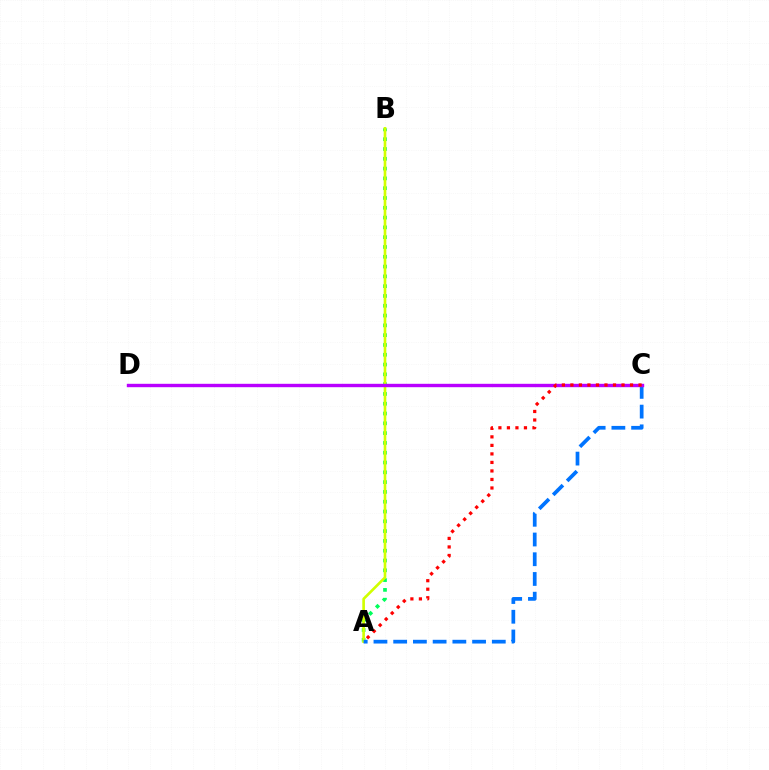{('A', 'B'): [{'color': '#00ff5c', 'line_style': 'dotted', 'thickness': 2.66}, {'color': '#d1ff00', 'line_style': 'solid', 'thickness': 1.91}], ('A', 'C'): [{'color': '#0074ff', 'line_style': 'dashed', 'thickness': 2.68}, {'color': '#ff0000', 'line_style': 'dotted', 'thickness': 2.31}], ('C', 'D'): [{'color': '#b900ff', 'line_style': 'solid', 'thickness': 2.44}]}